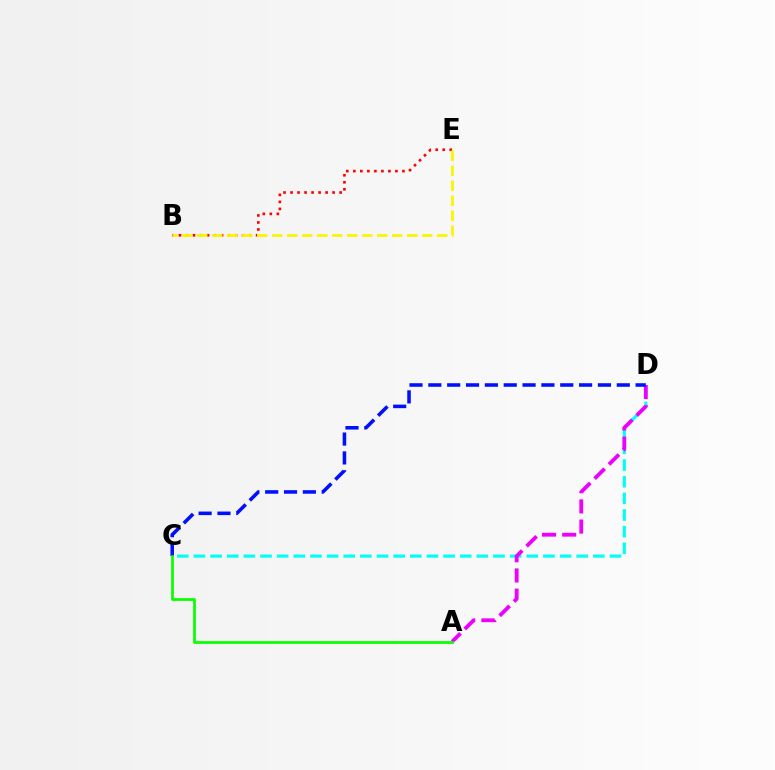{('C', 'D'): [{'color': '#00fff6', 'line_style': 'dashed', 'thickness': 2.26}, {'color': '#0010ff', 'line_style': 'dashed', 'thickness': 2.56}], ('B', 'E'): [{'color': '#ff0000', 'line_style': 'dotted', 'thickness': 1.91}, {'color': '#fcf500', 'line_style': 'dashed', 'thickness': 2.04}], ('A', 'D'): [{'color': '#ee00ff', 'line_style': 'dashed', 'thickness': 2.74}], ('A', 'C'): [{'color': '#08ff00', 'line_style': 'solid', 'thickness': 1.96}]}